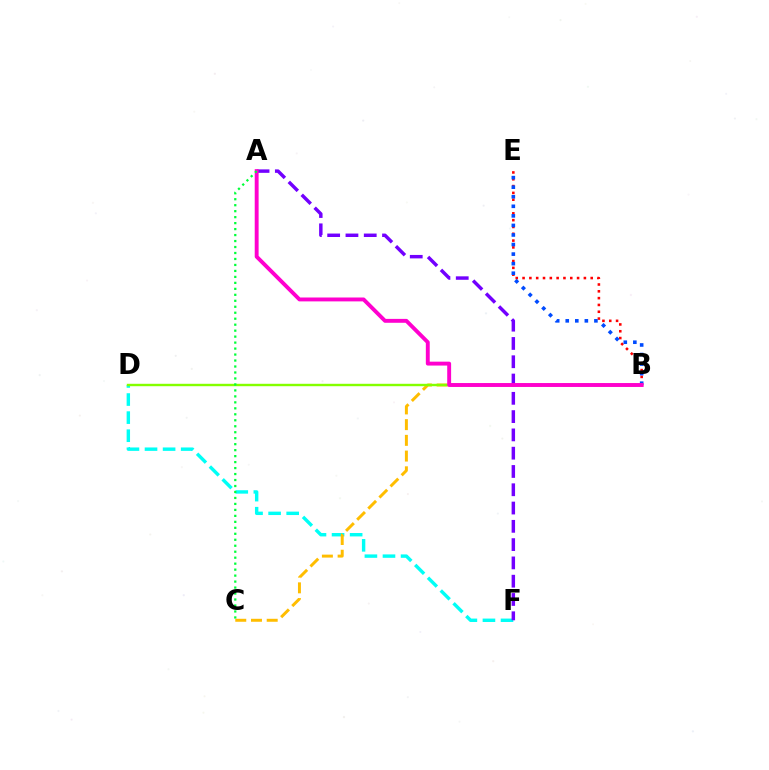{('B', 'E'): [{'color': '#ff0000', 'line_style': 'dotted', 'thickness': 1.85}, {'color': '#004bff', 'line_style': 'dotted', 'thickness': 2.6}], ('D', 'F'): [{'color': '#00fff6', 'line_style': 'dashed', 'thickness': 2.46}], ('B', 'C'): [{'color': '#ffbd00', 'line_style': 'dashed', 'thickness': 2.14}], ('A', 'F'): [{'color': '#7200ff', 'line_style': 'dashed', 'thickness': 2.48}], ('B', 'D'): [{'color': '#84ff00', 'line_style': 'solid', 'thickness': 1.73}], ('A', 'B'): [{'color': '#ff00cf', 'line_style': 'solid', 'thickness': 2.8}], ('A', 'C'): [{'color': '#00ff39', 'line_style': 'dotted', 'thickness': 1.62}]}